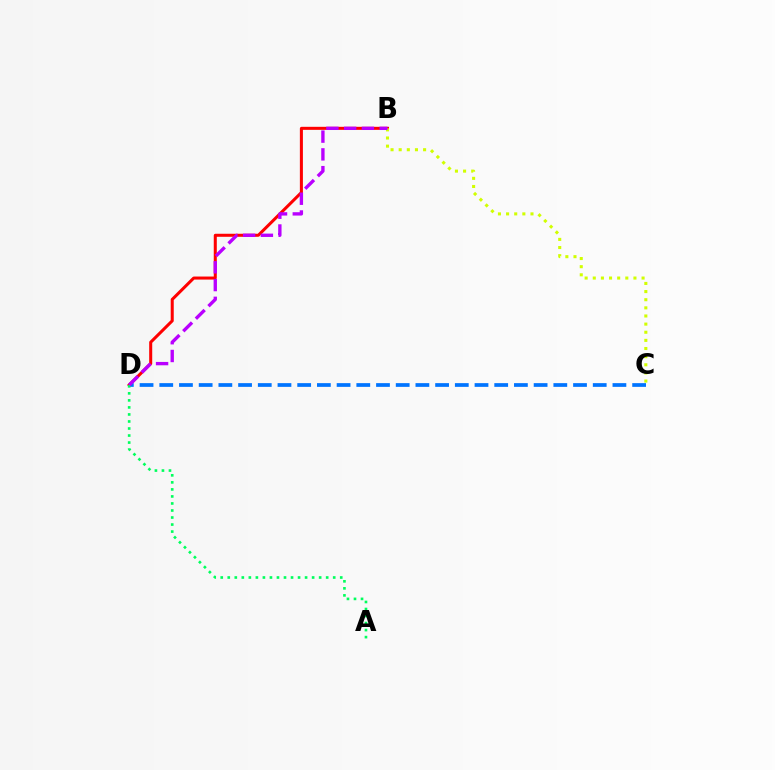{('B', 'D'): [{'color': '#ff0000', 'line_style': 'solid', 'thickness': 2.18}, {'color': '#b900ff', 'line_style': 'dashed', 'thickness': 2.41}], ('C', 'D'): [{'color': '#0074ff', 'line_style': 'dashed', 'thickness': 2.68}], ('B', 'C'): [{'color': '#d1ff00', 'line_style': 'dotted', 'thickness': 2.21}], ('A', 'D'): [{'color': '#00ff5c', 'line_style': 'dotted', 'thickness': 1.91}]}